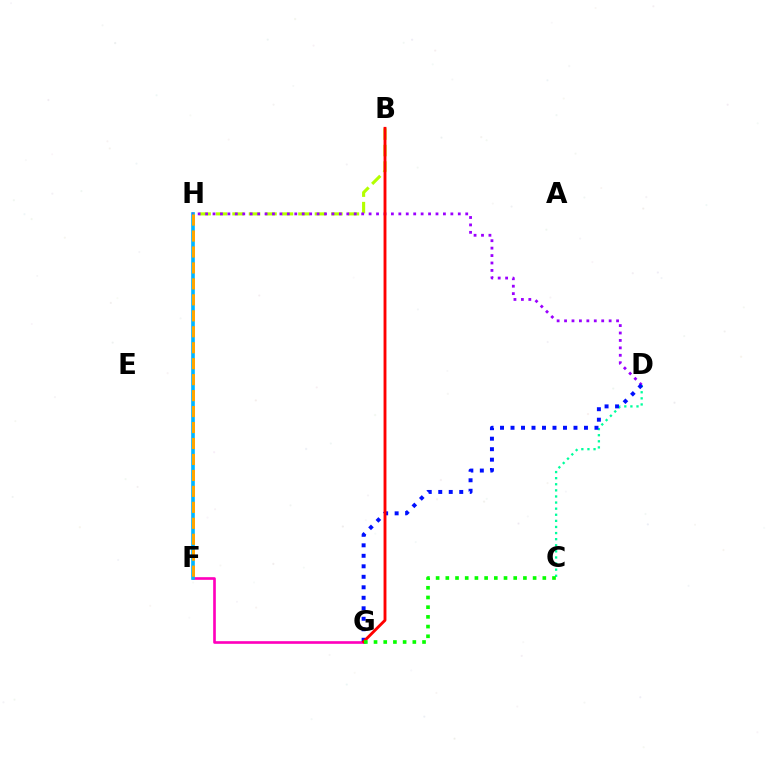{('F', 'G'): [{'color': '#ff00bd', 'line_style': 'solid', 'thickness': 1.91}], ('B', 'H'): [{'color': '#b3ff00', 'line_style': 'dashed', 'thickness': 2.24}], ('C', 'D'): [{'color': '#00ff9d', 'line_style': 'dotted', 'thickness': 1.66}], ('F', 'H'): [{'color': '#00b5ff', 'line_style': 'solid', 'thickness': 2.61}, {'color': '#ffa500', 'line_style': 'dashed', 'thickness': 2.17}], ('D', 'H'): [{'color': '#9b00ff', 'line_style': 'dotted', 'thickness': 2.02}], ('D', 'G'): [{'color': '#0010ff', 'line_style': 'dotted', 'thickness': 2.85}], ('B', 'G'): [{'color': '#ff0000', 'line_style': 'solid', 'thickness': 2.07}], ('C', 'G'): [{'color': '#08ff00', 'line_style': 'dotted', 'thickness': 2.64}]}